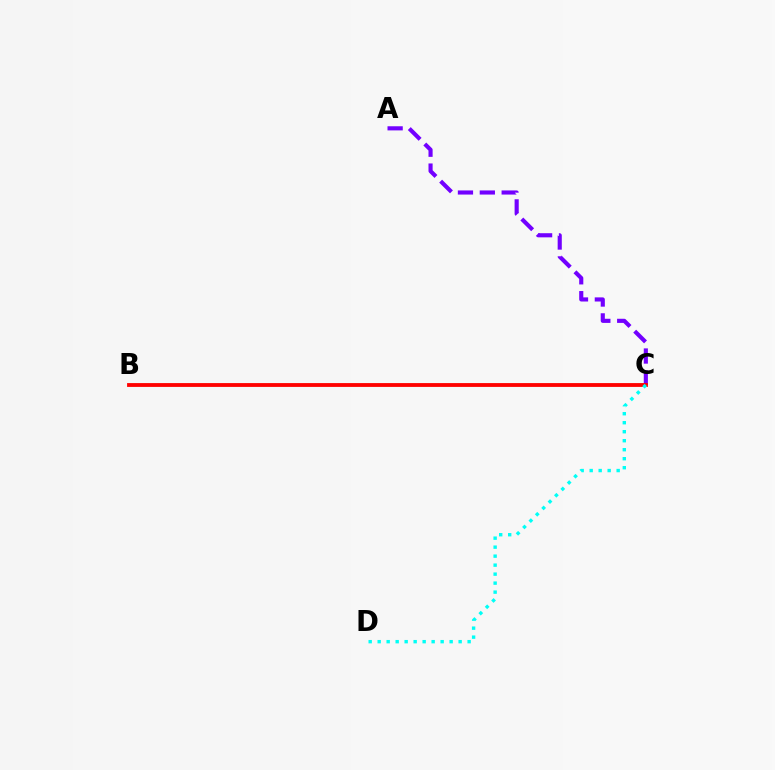{('A', 'C'): [{'color': '#7200ff', 'line_style': 'dashed', 'thickness': 2.97}], ('B', 'C'): [{'color': '#84ff00', 'line_style': 'dashed', 'thickness': 1.58}, {'color': '#ff0000', 'line_style': 'solid', 'thickness': 2.75}], ('C', 'D'): [{'color': '#00fff6', 'line_style': 'dotted', 'thickness': 2.44}]}